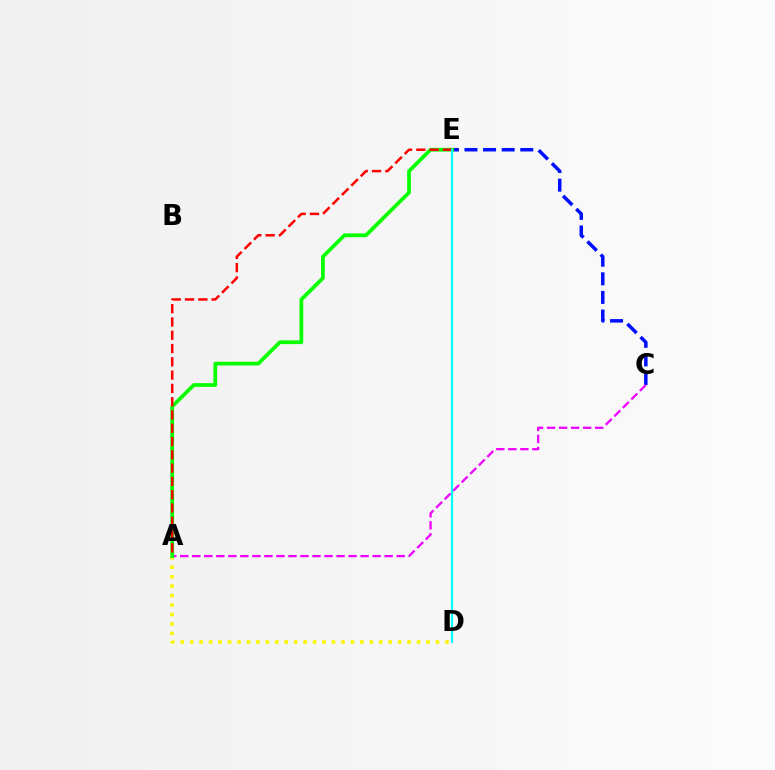{('C', 'E'): [{'color': '#0010ff', 'line_style': 'dashed', 'thickness': 2.53}], ('A', 'C'): [{'color': '#ee00ff', 'line_style': 'dashed', 'thickness': 1.63}], ('A', 'D'): [{'color': '#fcf500', 'line_style': 'dotted', 'thickness': 2.57}], ('A', 'E'): [{'color': '#08ff00', 'line_style': 'solid', 'thickness': 2.69}, {'color': '#ff0000', 'line_style': 'dashed', 'thickness': 1.81}], ('D', 'E'): [{'color': '#00fff6', 'line_style': 'solid', 'thickness': 1.55}]}